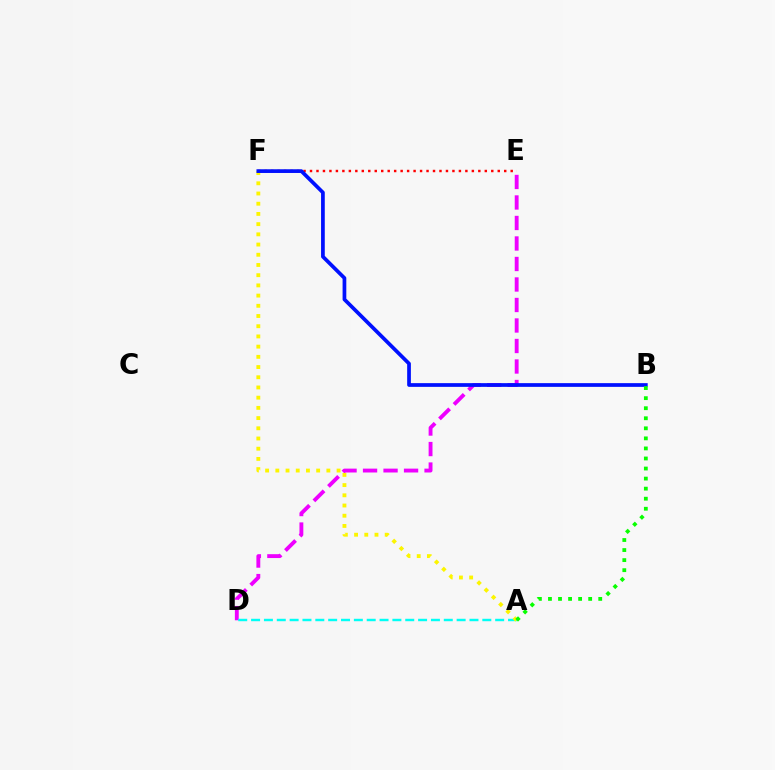{('E', 'F'): [{'color': '#ff0000', 'line_style': 'dotted', 'thickness': 1.76}], ('D', 'E'): [{'color': '#ee00ff', 'line_style': 'dashed', 'thickness': 2.79}], ('A', 'D'): [{'color': '#00fff6', 'line_style': 'dashed', 'thickness': 1.75}], ('A', 'F'): [{'color': '#fcf500', 'line_style': 'dotted', 'thickness': 2.77}], ('B', 'F'): [{'color': '#0010ff', 'line_style': 'solid', 'thickness': 2.68}], ('A', 'B'): [{'color': '#08ff00', 'line_style': 'dotted', 'thickness': 2.73}]}